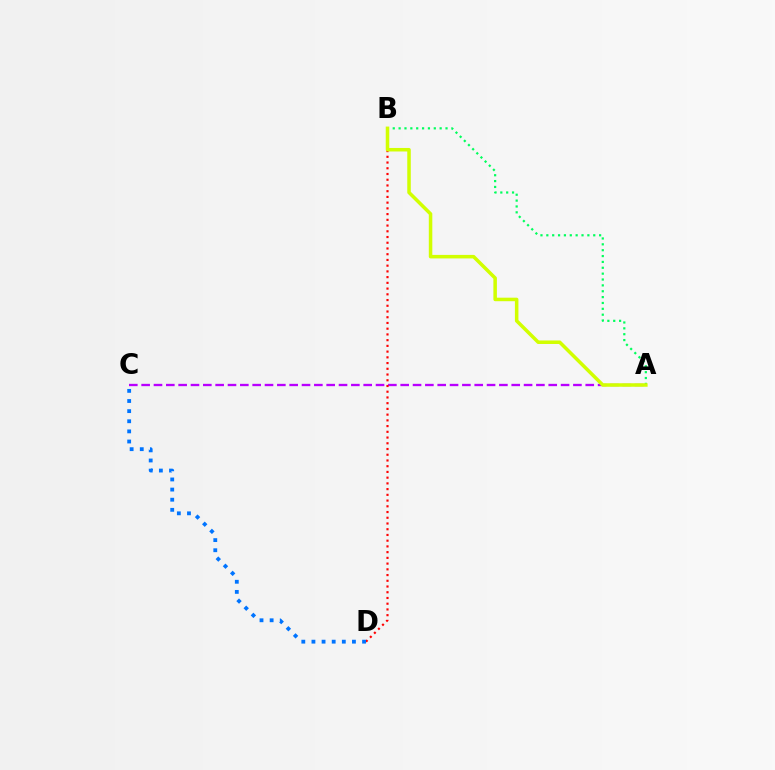{('A', 'C'): [{'color': '#b900ff', 'line_style': 'dashed', 'thickness': 1.68}], ('B', 'D'): [{'color': '#ff0000', 'line_style': 'dotted', 'thickness': 1.56}], ('A', 'B'): [{'color': '#00ff5c', 'line_style': 'dotted', 'thickness': 1.59}, {'color': '#d1ff00', 'line_style': 'solid', 'thickness': 2.53}], ('C', 'D'): [{'color': '#0074ff', 'line_style': 'dotted', 'thickness': 2.75}]}